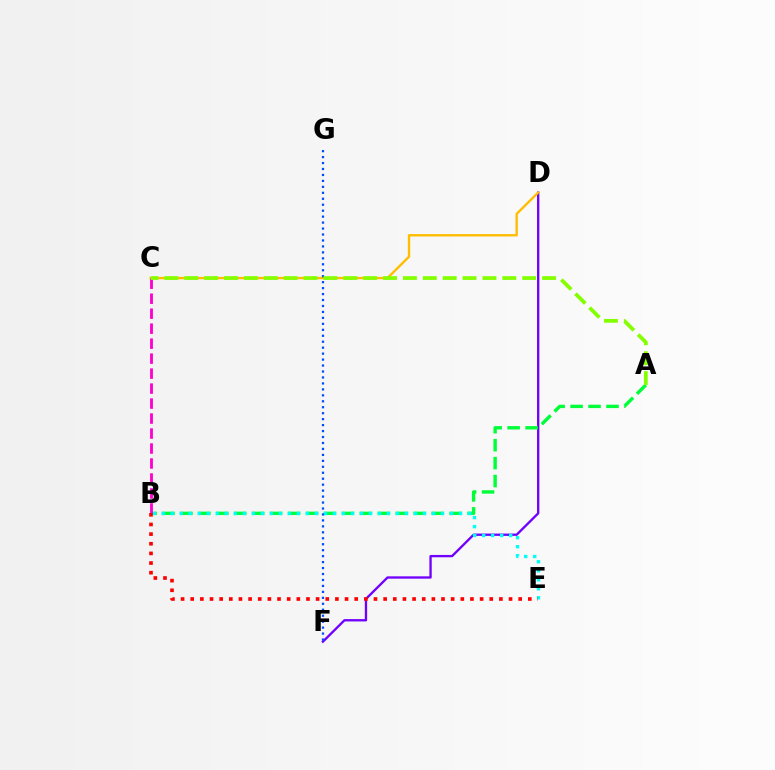{('D', 'F'): [{'color': '#7200ff', 'line_style': 'solid', 'thickness': 1.68}], ('A', 'B'): [{'color': '#00ff39', 'line_style': 'dashed', 'thickness': 2.44}], ('C', 'D'): [{'color': '#ffbd00', 'line_style': 'solid', 'thickness': 1.7}], ('B', 'E'): [{'color': '#00fff6', 'line_style': 'dotted', 'thickness': 2.45}, {'color': '#ff0000', 'line_style': 'dotted', 'thickness': 2.62}], ('B', 'C'): [{'color': '#ff00cf', 'line_style': 'dashed', 'thickness': 2.04}], ('F', 'G'): [{'color': '#004bff', 'line_style': 'dotted', 'thickness': 1.62}], ('A', 'C'): [{'color': '#84ff00', 'line_style': 'dashed', 'thickness': 2.7}]}